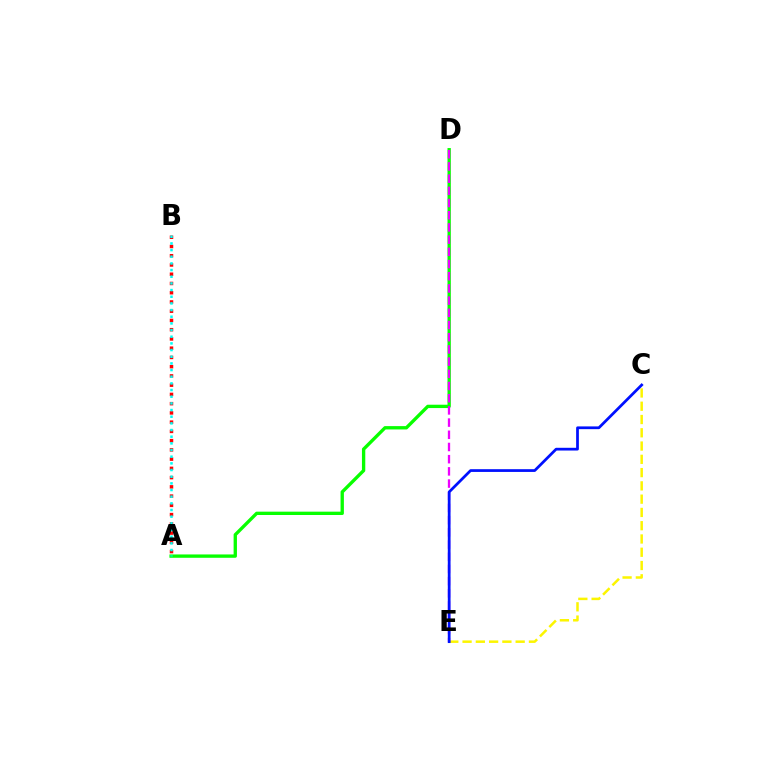{('C', 'E'): [{'color': '#fcf500', 'line_style': 'dashed', 'thickness': 1.8}, {'color': '#0010ff', 'line_style': 'solid', 'thickness': 1.98}], ('A', 'B'): [{'color': '#ff0000', 'line_style': 'dotted', 'thickness': 2.51}, {'color': '#00fff6', 'line_style': 'dotted', 'thickness': 1.81}], ('A', 'D'): [{'color': '#08ff00', 'line_style': 'solid', 'thickness': 2.4}], ('D', 'E'): [{'color': '#ee00ff', 'line_style': 'dashed', 'thickness': 1.66}]}